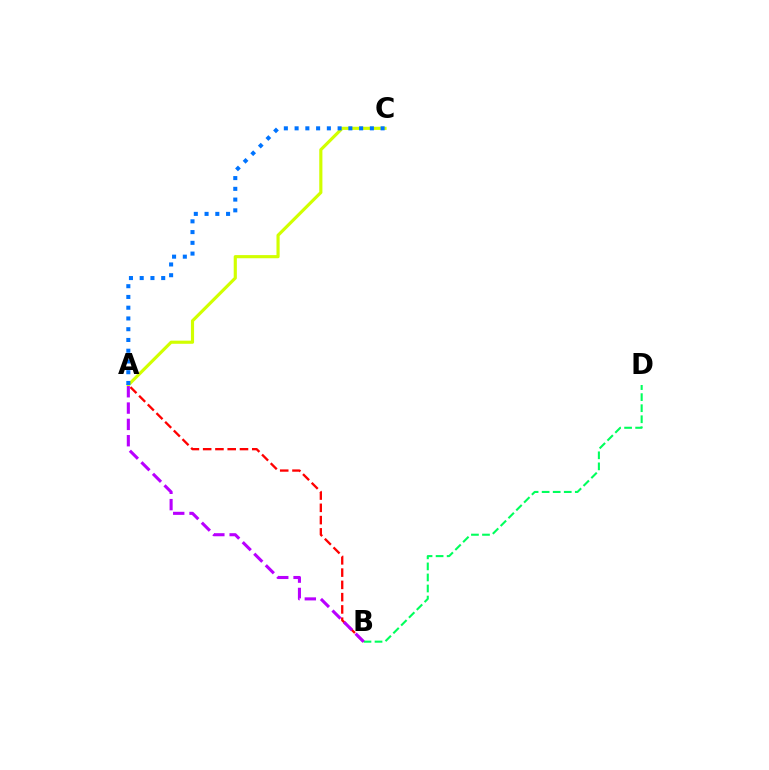{('A', 'C'): [{'color': '#d1ff00', 'line_style': 'solid', 'thickness': 2.27}, {'color': '#0074ff', 'line_style': 'dotted', 'thickness': 2.92}], ('B', 'D'): [{'color': '#00ff5c', 'line_style': 'dashed', 'thickness': 1.5}], ('A', 'B'): [{'color': '#ff0000', 'line_style': 'dashed', 'thickness': 1.67}, {'color': '#b900ff', 'line_style': 'dashed', 'thickness': 2.22}]}